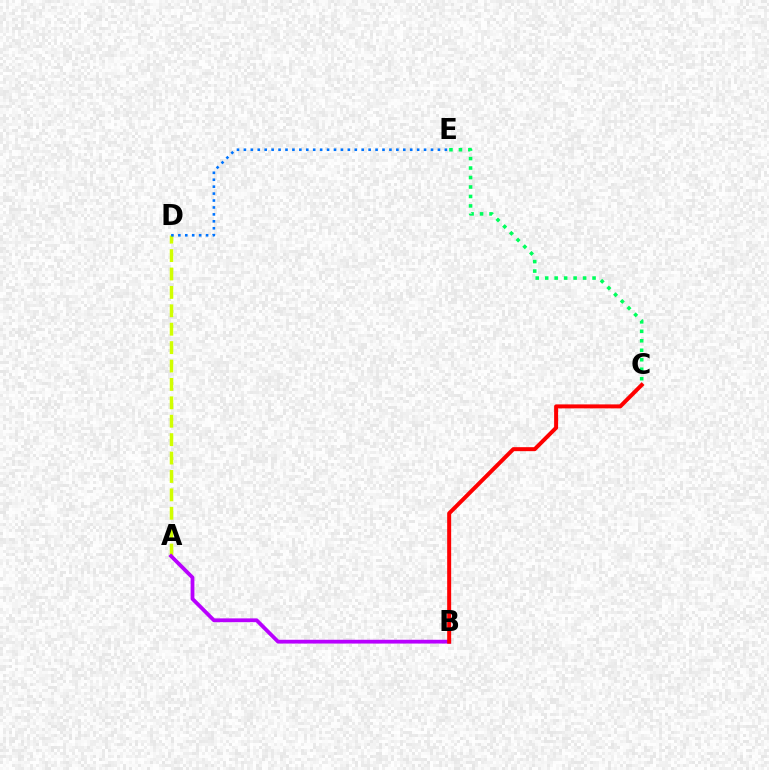{('A', 'D'): [{'color': '#d1ff00', 'line_style': 'dashed', 'thickness': 2.5}], ('A', 'B'): [{'color': '#b900ff', 'line_style': 'solid', 'thickness': 2.73}], ('D', 'E'): [{'color': '#0074ff', 'line_style': 'dotted', 'thickness': 1.88}], ('C', 'E'): [{'color': '#00ff5c', 'line_style': 'dotted', 'thickness': 2.57}], ('B', 'C'): [{'color': '#ff0000', 'line_style': 'solid', 'thickness': 2.87}]}